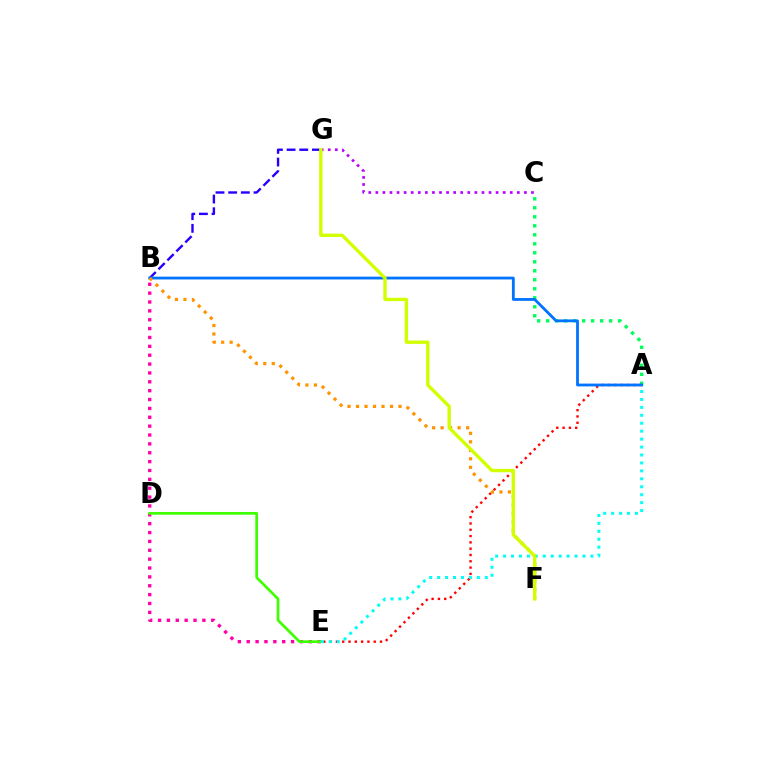{('A', 'E'): [{'color': '#ff0000', 'line_style': 'dotted', 'thickness': 1.71}, {'color': '#00fff6', 'line_style': 'dotted', 'thickness': 2.16}], ('B', 'E'): [{'color': '#ff00ac', 'line_style': 'dotted', 'thickness': 2.41}], ('A', 'C'): [{'color': '#00ff5c', 'line_style': 'dotted', 'thickness': 2.44}], ('B', 'G'): [{'color': '#2500ff', 'line_style': 'dashed', 'thickness': 1.72}], ('C', 'G'): [{'color': '#b900ff', 'line_style': 'dotted', 'thickness': 1.92}], ('A', 'B'): [{'color': '#0074ff', 'line_style': 'solid', 'thickness': 2.02}], ('B', 'F'): [{'color': '#ff9400', 'line_style': 'dotted', 'thickness': 2.31}], ('D', 'E'): [{'color': '#3dff00', 'line_style': 'solid', 'thickness': 1.94}], ('F', 'G'): [{'color': '#d1ff00', 'line_style': 'solid', 'thickness': 2.42}]}